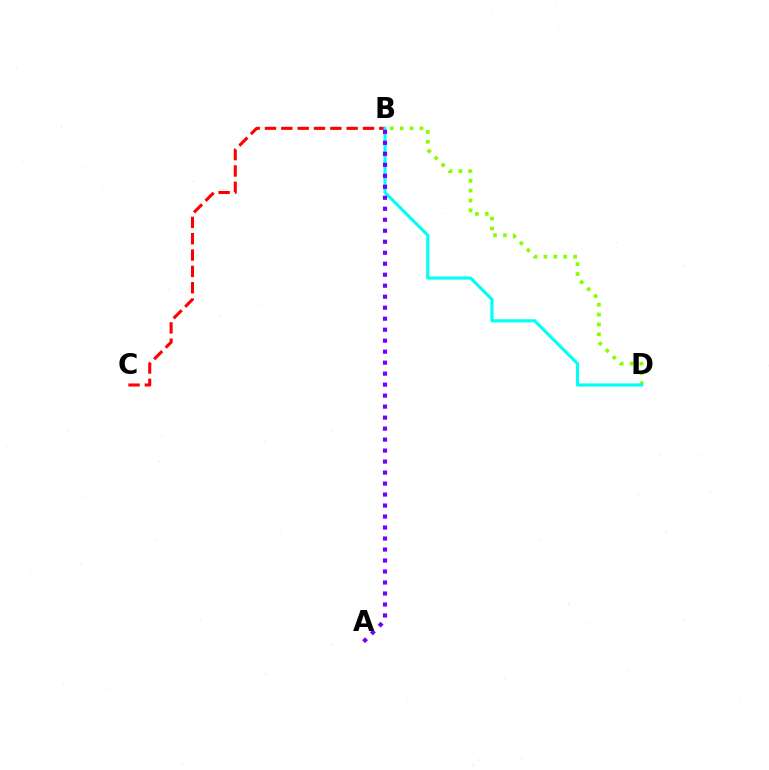{('B', 'D'): [{'color': '#84ff00', 'line_style': 'dotted', 'thickness': 2.68}, {'color': '#00fff6', 'line_style': 'solid', 'thickness': 2.25}], ('B', 'C'): [{'color': '#ff0000', 'line_style': 'dashed', 'thickness': 2.22}], ('A', 'B'): [{'color': '#7200ff', 'line_style': 'dotted', 'thickness': 2.99}]}